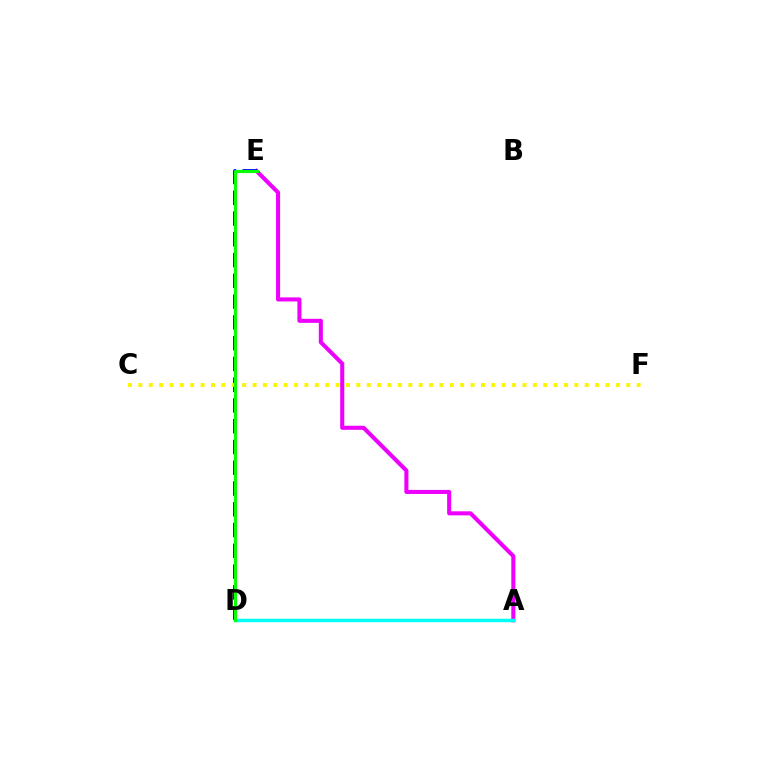{('A', 'E'): [{'color': '#ee00ff', 'line_style': 'solid', 'thickness': 2.93}], ('A', 'D'): [{'color': '#ff0000', 'line_style': 'dotted', 'thickness': 2.01}, {'color': '#00fff6', 'line_style': 'solid', 'thickness': 2.49}], ('D', 'E'): [{'color': '#0010ff', 'line_style': 'dashed', 'thickness': 2.82}, {'color': '#08ff00', 'line_style': 'solid', 'thickness': 2.24}], ('C', 'F'): [{'color': '#fcf500', 'line_style': 'dotted', 'thickness': 2.82}]}